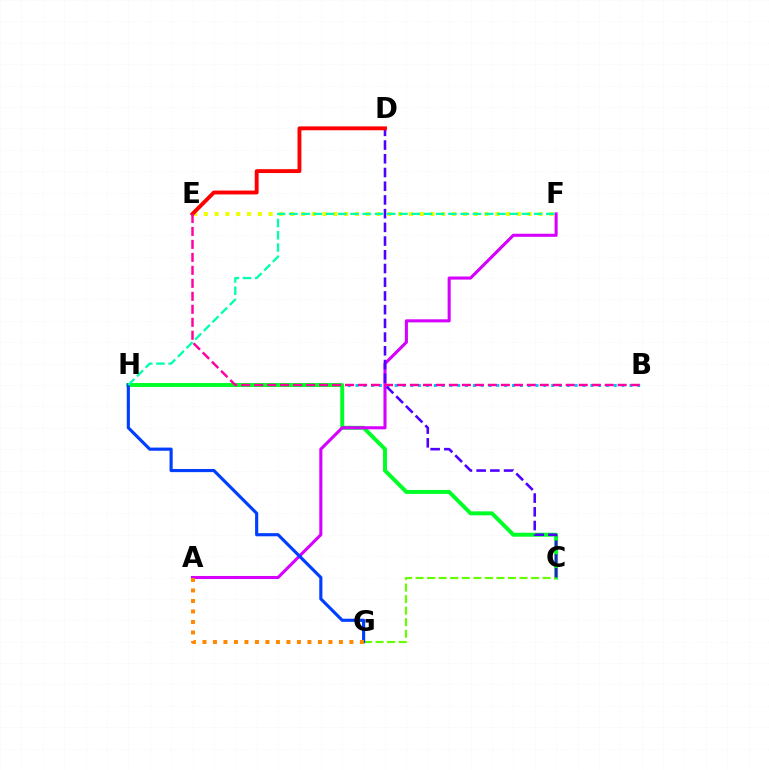{('B', 'H'): [{'color': '#00c7ff', 'line_style': 'dotted', 'thickness': 2.13}], ('C', 'H'): [{'color': '#00ff27', 'line_style': 'solid', 'thickness': 2.85}], ('E', 'F'): [{'color': '#eeff00', 'line_style': 'dotted', 'thickness': 2.93}], ('A', 'F'): [{'color': '#d600ff', 'line_style': 'solid', 'thickness': 2.21}], ('C', 'G'): [{'color': '#66ff00', 'line_style': 'dashed', 'thickness': 1.57}], ('C', 'D'): [{'color': '#4f00ff', 'line_style': 'dashed', 'thickness': 1.86}], ('G', 'H'): [{'color': '#003fff', 'line_style': 'solid', 'thickness': 2.26}], ('D', 'E'): [{'color': '#ff0000', 'line_style': 'solid', 'thickness': 2.79}], ('F', 'H'): [{'color': '#00ffaf', 'line_style': 'dashed', 'thickness': 1.66}], ('A', 'G'): [{'color': '#ff8800', 'line_style': 'dotted', 'thickness': 2.85}], ('B', 'E'): [{'color': '#ff00a0', 'line_style': 'dashed', 'thickness': 1.76}]}